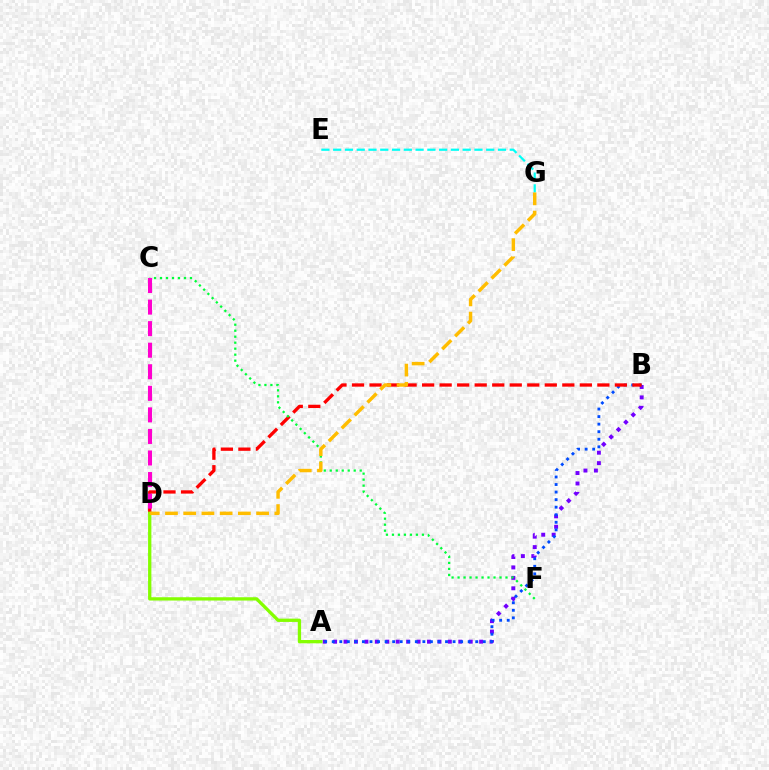{('A', 'B'): [{'color': '#7200ff', 'line_style': 'dotted', 'thickness': 2.83}, {'color': '#004bff', 'line_style': 'dotted', 'thickness': 2.05}], ('E', 'G'): [{'color': '#00fff6', 'line_style': 'dashed', 'thickness': 1.6}], ('B', 'D'): [{'color': '#ff0000', 'line_style': 'dashed', 'thickness': 2.38}], ('C', 'F'): [{'color': '#00ff39', 'line_style': 'dotted', 'thickness': 1.63}], ('A', 'D'): [{'color': '#84ff00', 'line_style': 'solid', 'thickness': 2.37}], ('D', 'G'): [{'color': '#ffbd00', 'line_style': 'dashed', 'thickness': 2.48}], ('C', 'D'): [{'color': '#ff00cf', 'line_style': 'dashed', 'thickness': 2.93}]}